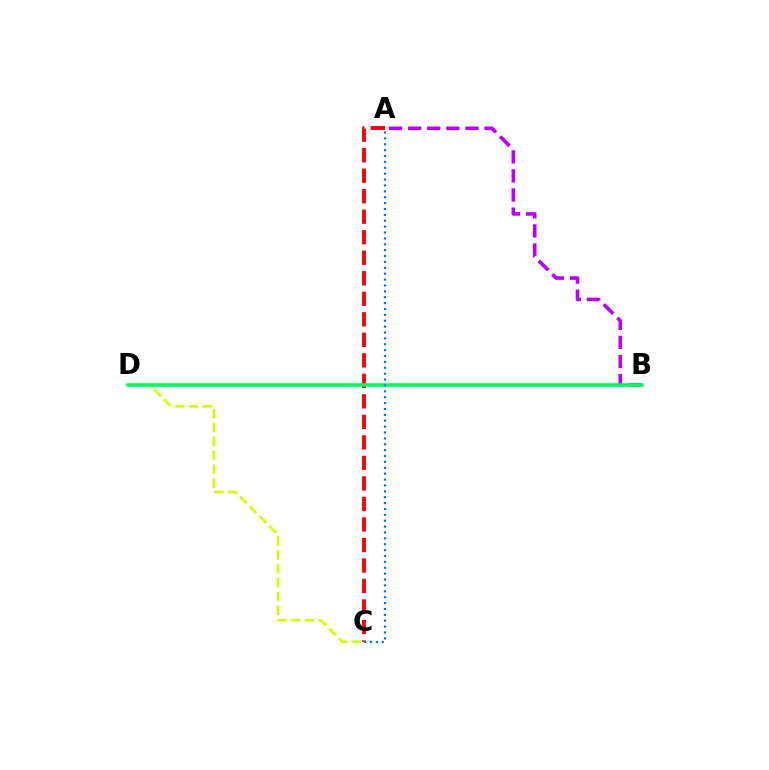{('A', 'B'): [{'color': '#b900ff', 'line_style': 'dashed', 'thickness': 2.6}], ('C', 'D'): [{'color': '#d1ff00', 'line_style': 'dashed', 'thickness': 1.88}], ('A', 'C'): [{'color': '#ff0000', 'line_style': 'dashed', 'thickness': 2.79}, {'color': '#0074ff', 'line_style': 'dotted', 'thickness': 1.6}], ('B', 'D'): [{'color': '#00ff5c', 'line_style': 'solid', 'thickness': 2.52}]}